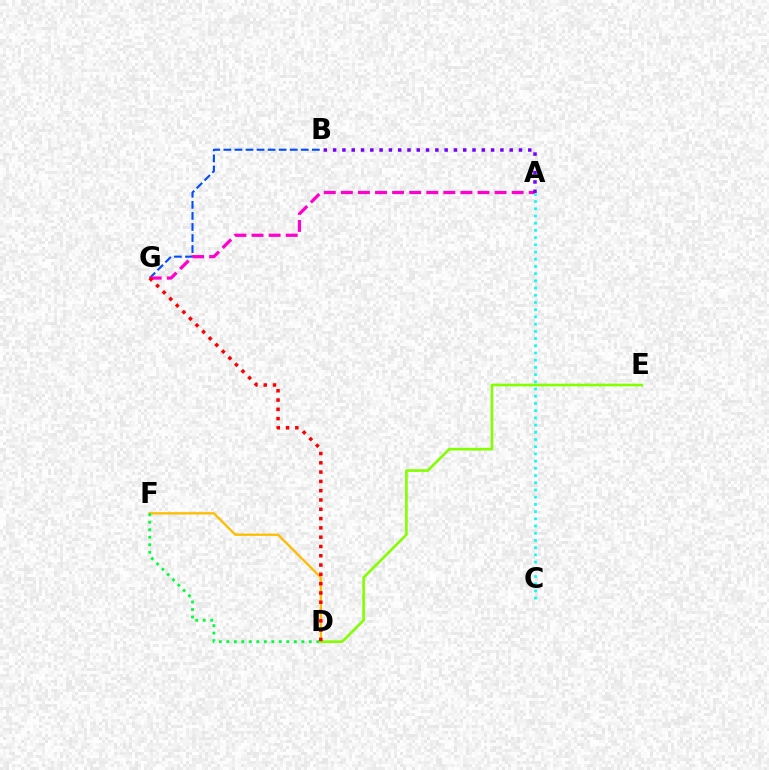{('B', 'G'): [{'color': '#004bff', 'line_style': 'dashed', 'thickness': 1.5}], ('D', 'F'): [{'color': '#ffbd00', 'line_style': 'solid', 'thickness': 1.66}, {'color': '#00ff39', 'line_style': 'dotted', 'thickness': 2.04}], ('A', 'G'): [{'color': '#ff00cf', 'line_style': 'dashed', 'thickness': 2.32}], ('A', 'B'): [{'color': '#7200ff', 'line_style': 'dotted', 'thickness': 2.52}], ('A', 'C'): [{'color': '#00fff6', 'line_style': 'dotted', 'thickness': 1.96}], ('D', 'E'): [{'color': '#84ff00', 'line_style': 'solid', 'thickness': 1.9}], ('D', 'G'): [{'color': '#ff0000', 'line_style': 'dotted', 'thickness': 2.53}]}